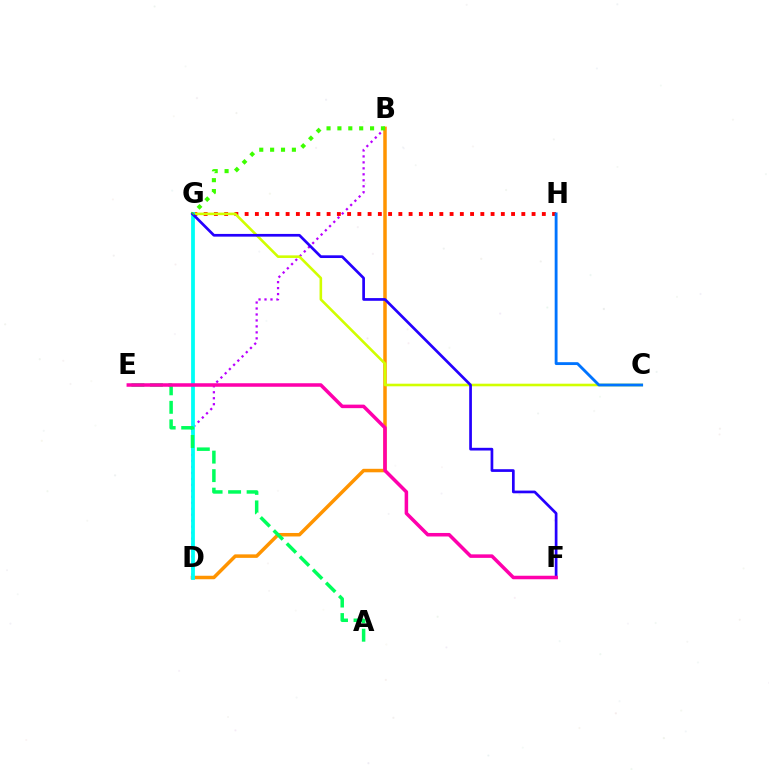{('B', 'D'): [{'color': '#b900ff', 'line_style': 'dotted', 'thickness': 1.62}, {'color': '#ff9400', 'line_style': 'solid', 'thickness': 2.52}], ('G', 'H'): [{'color': '#ff0000', 'line_style': 'dotted', 'thickness': 2.78}], ('C', 'G'): [{'color': '#d1ff00', 'line_style': 'solid', 'thickness': 1.87}], ('D', 'G'): [{'color': '#00fff6', 'line_style': 'solid', 'thickness': 2.72}], ('F', 'G'): [{'color': '#2500ff', 'line_style': 'solid', 'thickness': 1.95}], ('C', 'H'): [{'color': '#0074ff', 'line_style': 'solid', 'thickness': 2.05}], ('A', 'E'): [{'color': '#00ff5c', 'line_style': 'dashed', 'thickness': 2.51}], ('E', 'F'): [{'color': '#ff00ac', 'line_style': 'solid', 'thickness': 2.54}], ('B', 'G'): [{'color': '#3dff00', 'line_style': 'dotted', 'thickness': 2.96}]}